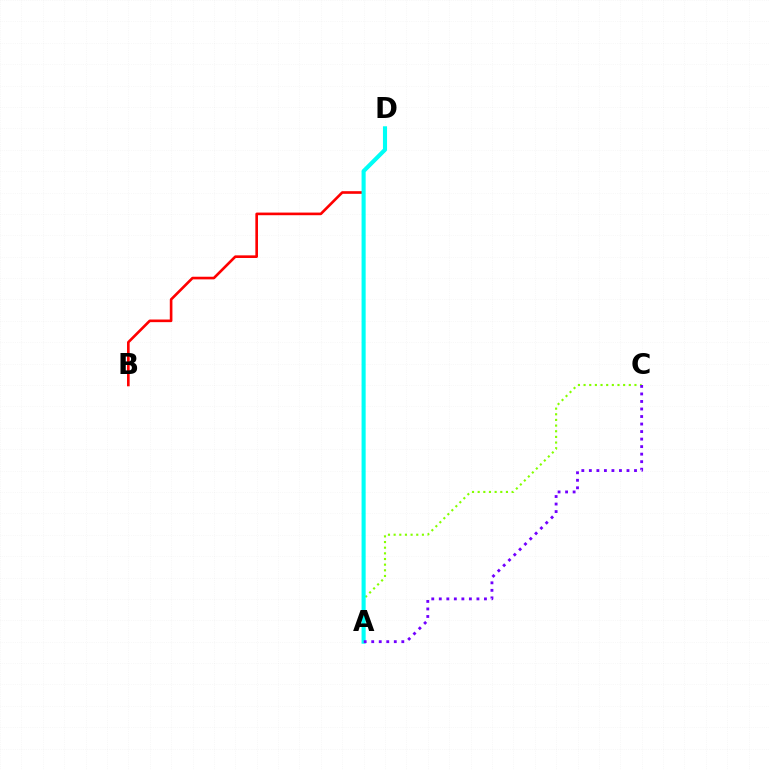{('B', 'D'): [{'color': '#ff0000', 'line_style': 'solid', 'thickness': 1.9}], ('A', 'C'): [{'color': '#84ff00', 'line_style': 'dotted', 'thickness': 1.54}, {'color': '#7200ff', 'line_style': 'dotted', 'thickness': 2.04}], ('A', 'D'): [{'color': '#00fff6', 'line_style': 'solid', 'thickness': 2.95}]}